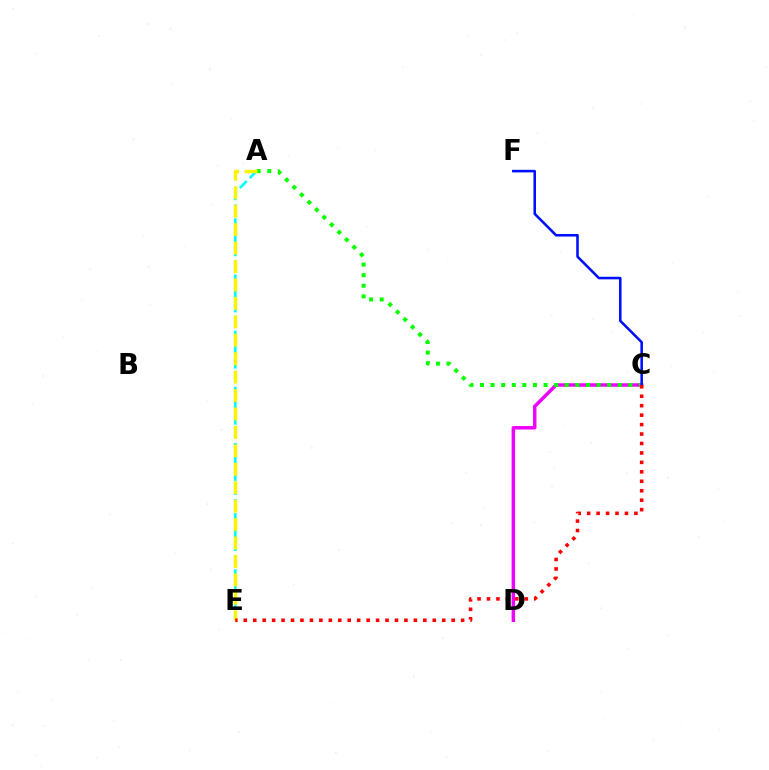{('A', 'E'): [{'color': '#00fff6', 'line_style': 'dashed', 'thickness': 1.91}, {'color': '#fcf500', 'line_style': 'dashed', 'thickness': 2.5}], ('C', 'D'): [{'color': '#ee00ff', 'line_style': 'solid', 'thickness': 2.5}], ('A', 'C'): [{'color': '#08ff00', 'line_style': 'dotted', 'thickness': 2.88}], ('C', 'F'): [{'color': '#0010ff', 'line_style': 'solid', 'thickness': 1.85}], ('C', 'E'): [{'color': '#ff0000', 'line_style': 'dotted', 'thickness': 2.57}]}